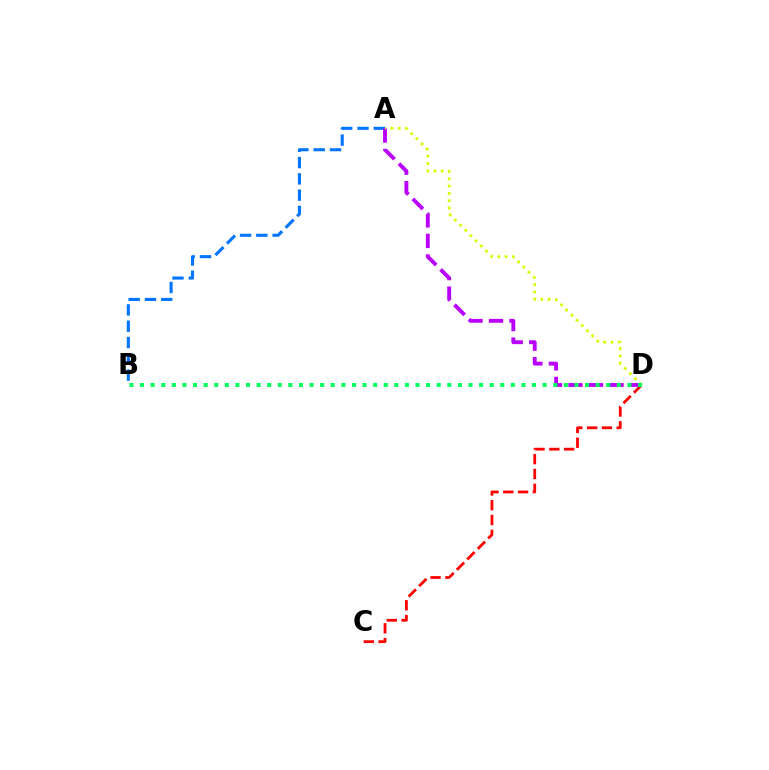{('A', 'B'): [{'color': '#0074ff', 'line_style': 'dashed', 'thickness': 2.21}], ('C', 'D'): [{'color': '#ff0000', 'line_style': 'dashed', 'thickness': 2.01}], ('A', 'D'): [{'color': '#b900ff', 'line_style': 'dashed', 'thickness': 2.79}, {'color': '#d1ff00', 'line_style': 'dotted', 'thickness': 1.99}], ('B', 'D'): [{'color': '#00ff5c', 'line_style': 'dotted', 'thickness': 2.88}]}